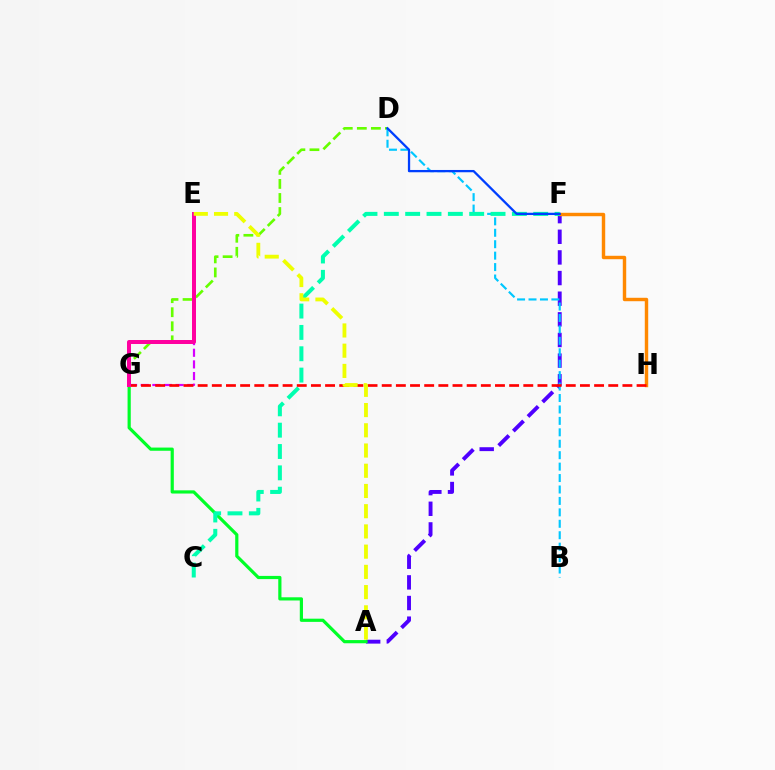{('D', 'G'): [{'color': '#66ff00', 'line_style': 'dashed', 'thickness': 1.91}], ('A', 'F'): [{'color': '#4f00ff', 'line_style': 'dashed', 'thickness': 2.8}], ('B', 'D'): [{'color': '#00c7ff', 'line_style': 'dashed', 'thickness': 1.55}], ('F', 'H'): [{'color': '#ff8800', 'line_style': 'solid', 'thickness': 2.47}], ('E', 'G'): [{'color': '#d600ff', 'line_style': 'dashed', 'thickness': 1.58}, {'color': '#ff00a0', 'line_style': 'solid', 'thickness': 2.87}], ('A', 'G'): [{'color': '#00ff27', 'line_style': 'solid', 'thickness': 2.3}], ('C', 'F'): [{'color': '#00ffaf', 'line_style': 'dashed', 'thickness': 2.9}], ('G', 'H'): [{'color': '#ff0000', 'line_style': 'dashed', 'thickness': 1.92}], ('D', 'F'): [{'color': '#003fff', 'line_style': 'solid', 'thickness': 1.65}], ('A', 'E'): [{'color': '#eeff00', 'line_style': 'dashed', 'thickness': 2.75}]}